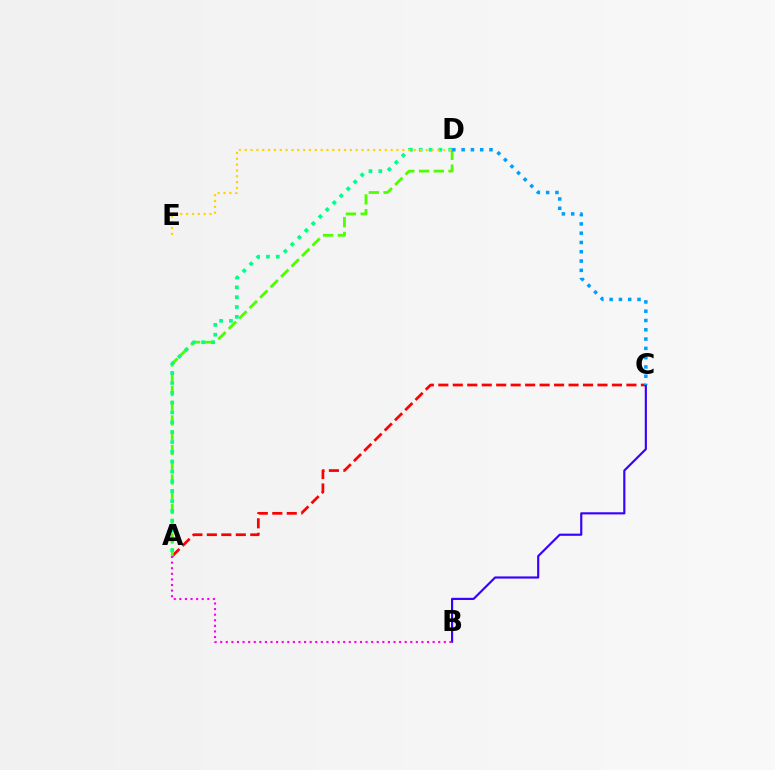{('A', 'C'): [{'color': '#ff0000', 'line_style': 'dashed', 'thickness': 1.97}], ('B', 'C'): [{'color': '#3700ff', 'line_style': 'solid', 'thickness': 1.55}], ('A', 'D'): [{'color': '#4fff00', 'line_style': 'dashed', 'thickness': 2.0}, {'color': '#00ff86', 'line_style': 'dotted', 'thickness': 2.67}], ('D', 'E'): [{'color': '#ffd500', 'line_style': 'dotted', 'thickness': 1.59}], ('C', 'D'): [{'color': '#009eff', 'line_style': 'dotted', 'thickness': 2.52}], ('A', 'B'): [{'color': '#ff00ed', 'line_style': 'dotted', 'thickness': 1.52}]}